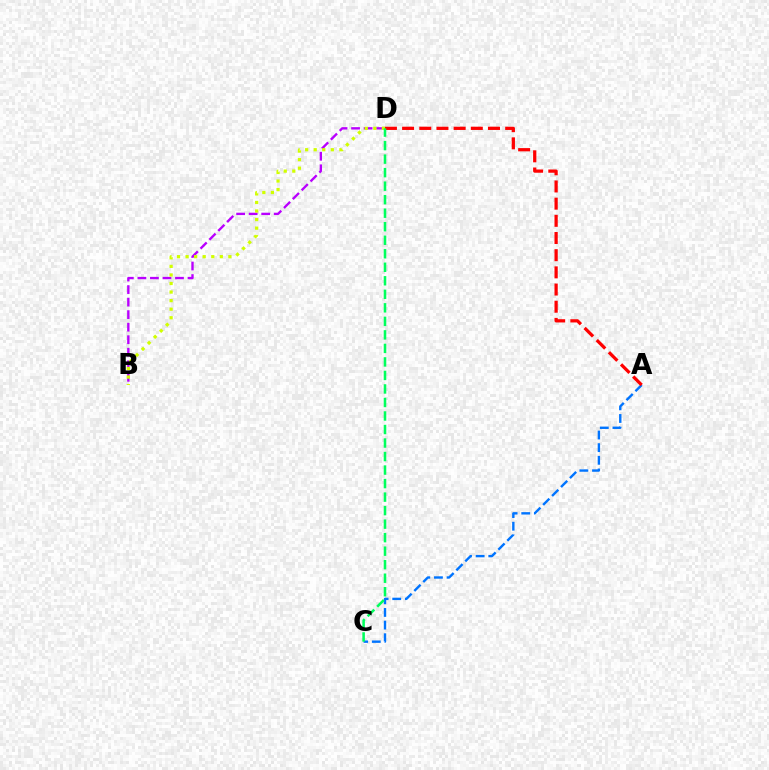{('A', 'C'): [{'color': '#0074ff', 'line_style': 'dashed', 'thickness': 1.72}], ('B', 'D'): [{'color': '#b900ff', 'line_style': 'dashed', 'thickness': 1.7}, {'color': '#d1ff00', 'line_style': 'dotted', 'thickness': 2.33}], ('A', 'D'): [{'color': '#ff0000', 'line_style': 'dashed', 'thickness': 2.33}], ('C', 'D'): [{'color': '#00ff5c', 'line_style': 'dashed', 'thickness': 1.84}]}